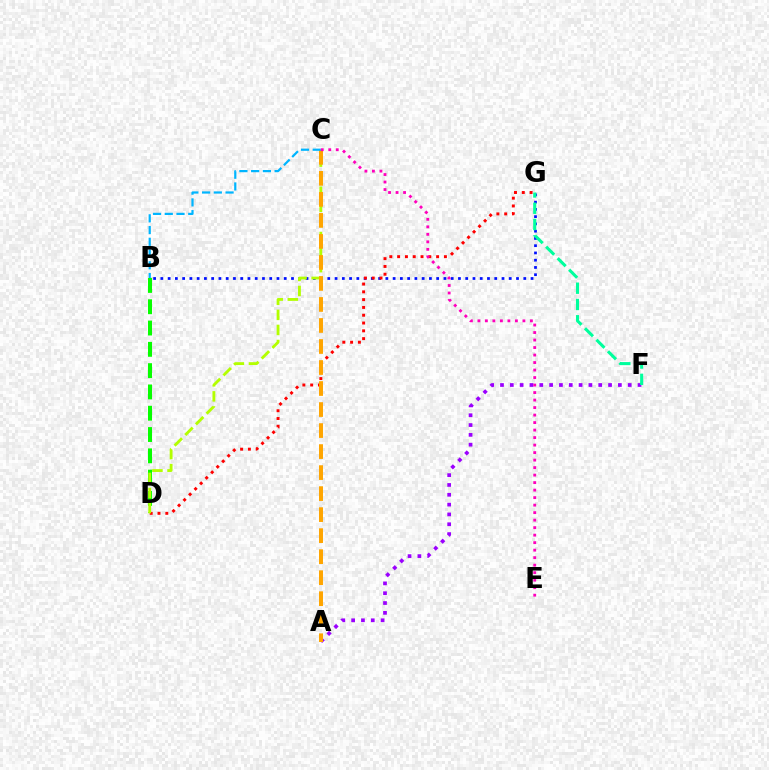{('A', 'F'): [{'color': '#9b00ff', 'line_style': 'dotted', 'thickness': 2.67}], ('B', 'G'): [{'color': '#0010ff', 'line_style': 'dotted', 'thickness': 1.97}], ('B', 'D'): [{'color': '#08ff00', 'line_style': 'dashed', 'thickness': 2.89}], ('D', 'G'): [{'color': '#ff0000', 'line_style': 'dotted', 'thickness': 2.12}], ('C', 'D'): [{'color': '#b3ff00', 'line_style': 'dashed', 'thickness': 2.05}], ('A', 'C'): [{'color': '#ffa500', 'line_style': 'dashed', 'thickness': 2.86}], ('B', 'C'): [{'color': '#00b5ff', 'line_style': 'dashed', 'thickness': 1.6}], ('F', 'G'): [{'color': '#00ff9d', 'line_style': 'dashed', 'thickness': 2.21}], ('C', 'E'): [{'color': '#ff00bd', 'line_style': 'dotted', 'thickness': 2.04}]}